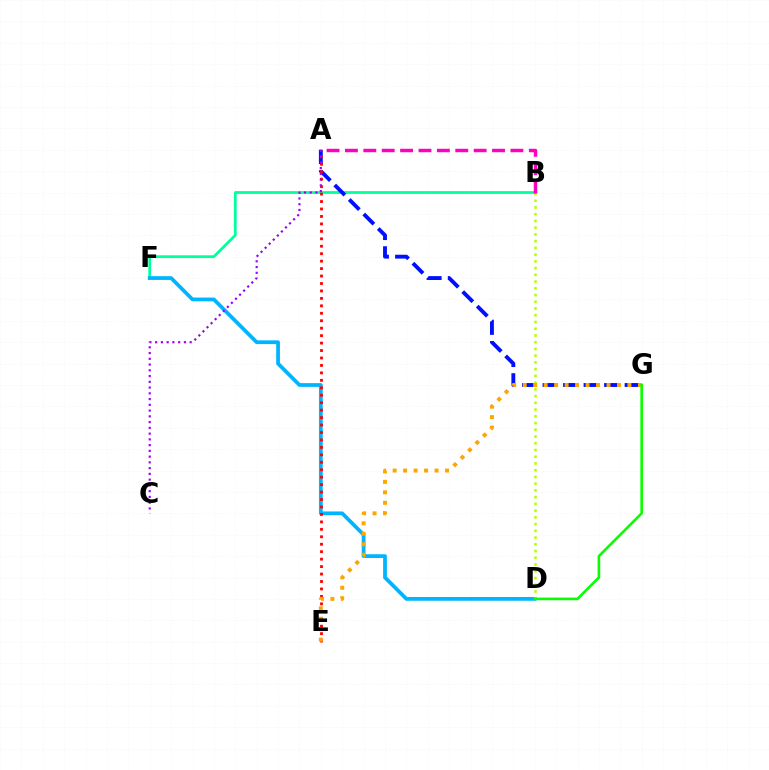{('B', 'F'): [{'color': '#00ff9d', 'line_style': 'solid', 'thickness': 1.98}], ('A', 'G'): [{'color': '#0010ff', 'line_style': 'dashed', 'thickness': 2.79}], ('D', 'F'): [{'color': '#00b5ff', 'line_style': 'solid', 'thickness': 2.71}], ('A', 'E'): [{'color': '#ff0000', 'line_style': 'dotted', 'thickness': 2.02}], ('B', 'D'): [{'color': '#b3ff00', 'line_style': 'dotted', 'thickness': 1.83}], ('E', 'G'): [{'color': '#ffa500', 'line_style': 'dotted', 'thickness': 2.85}], ('D', 'G'): [{'color': '#08ff00', 'line_style': 'solid', 'thickness': 1.89}], ('A', 'C'): [{'color': '#9b00ff', 'line_style': 'dotted', 'thickness': 1.56}], ('A', 'B'): [{'color': '#ff00bd', 'line_style': 'dashed', 'thickness': 2.5}]}